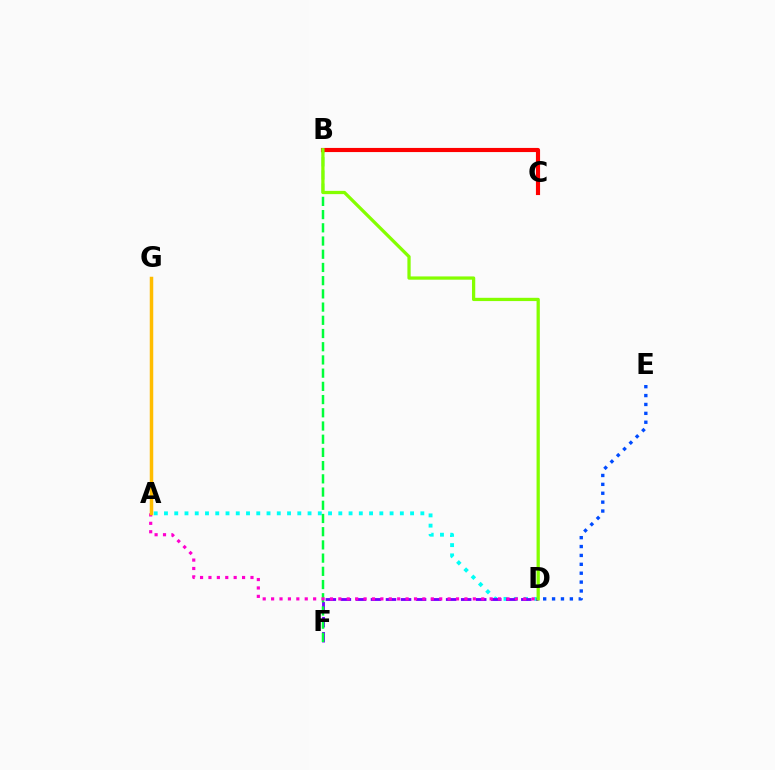{('A', 'D'): [{'color': '#00fff6', 'line_style': 'dotted', 'thickness': 2.79}, {'color': '#ff00cf', 'line_style': 'dotted', 'thickness': 2.28}], ('D', 'F'): [{'color': '#7200ff', 'line_style': 'dashed', 'thickness': 2.04}], ('B', 'F'): [{'color': '#00ff39', 'line_style': 'dashed', 'thickness': 1.79}], ('B', 'C'): [{'color': '#ff0000', 'line_style': 'solid', 'thickness': 2.97}], ('A', 'G'): [{'color': '#ffbd00', 'line_style': 'solid', 'thickness': 2.51}], ('D', 'E'): [{'color': '#004bff', 'line_style': 'dotted', 'thickness': 2.42}], ('B', 'D'): [{'color': '#84ff00', 'line_style': 'solid', 'thickness': 2.35}]}